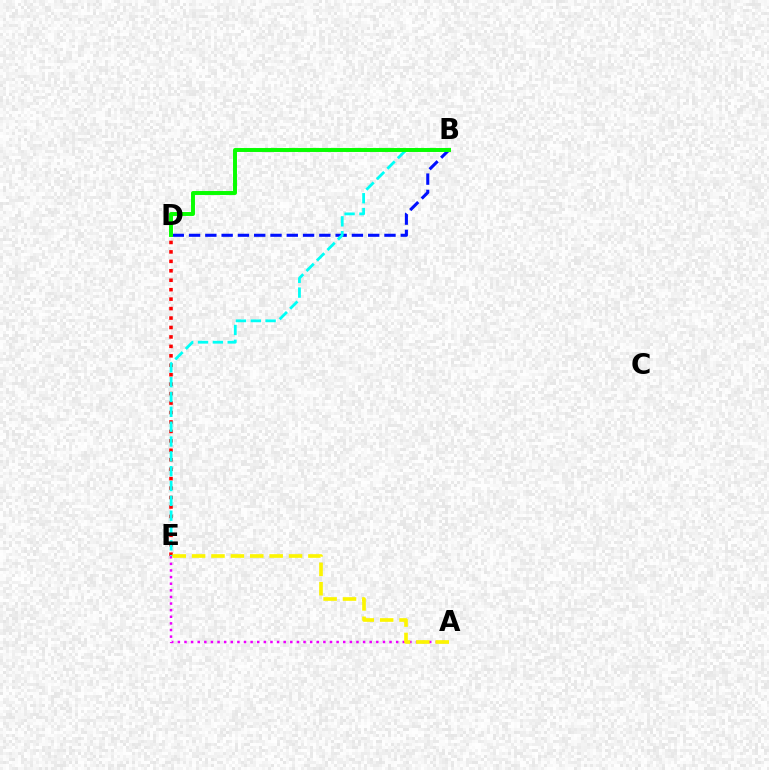{('A', 'E'): [{'color': '#ee00ff', 'line_style': 'dotted', 'thickness': 1.8}, {'color': '#fcf500', 'line_style': 'dashed', 'thickness': 2.63}], ('D', 'E'): [{'color': '#ff0000', 'line_style': 'dotted', 'thickness': 2.57}], ('B', 'D'): [{'color': '#0010ff', 'line_style': 'dashed', 'thickness': 2.21}, {'color': '#08ff00', 'line_style': 'solid', 'thickness': 2.84}], ('B', 'E'): [{'color': '#00fff6', 'line_style': 'dashed', 'thickness': 2.02}]}